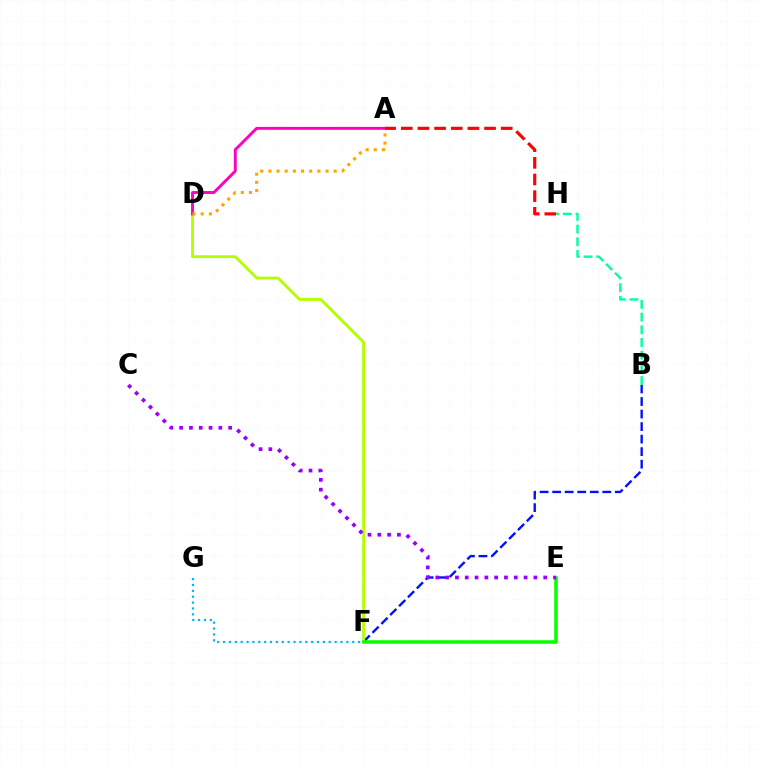{('B', 'F'): [{'color': '#0010ff', 'line_style': 'dashed', 'thickness': 1.7}], ('F', 'G'): [{'color': '#00b5ff', 'line_style': 'dotted', 'thickness': 1.6}], ('D', 'F'): [{'color': '#b3ff00', 'line_style': 'solid', 'thickness': 2.04}], ('B', 'H'): [{'color': '#00ff9d', 'line_style': 'dashed', 'thickness': 1.72}], ('E', 'F'): [{'color': '#08ff00', 'line_style': 'solid', 'thickness': 2.54}], ('C', 'E'): [{'color': '#9b00ff', 'line_style': 'dotted', 'thickness': 2.66}], ('A', 'D'): [{'color': '#ff00bd', 'line_style': 'solid', 'thickness': 2.1}, {'color': '#ffa500', 'line_style': 'dotted', 'thickness': 2.22}], ('A', 'H'): [{'color': '#ff0000', 'line_style': 'dashed', 'thickness': 2.26}]}